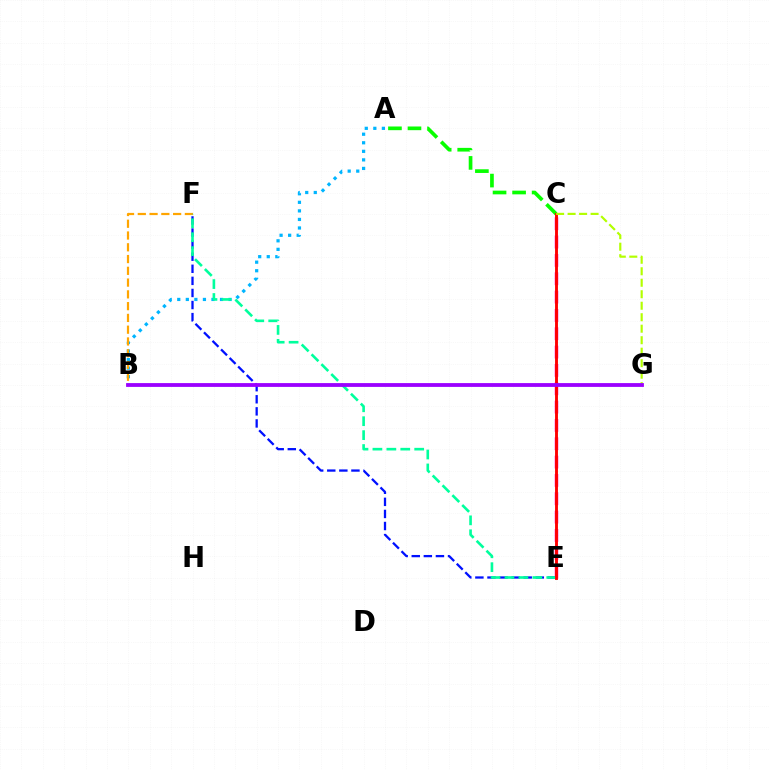{('A', 'B'): [{'color': '#00b5ff', 'line_style': 'dotted', 'thickness': 2.32}], ('C', 'E'): [{'color': '#ff00bd', 'line_style': 'dashed', 'thickness': 2.49}, {'color': '#ff0000', 'line_style': 'solid', 'thickness': 2.08}], ('E', 'F'): [{'color': '#0010ff', 'line_style': 'dashed', 'thickness': 1.64}, {'color': '#00ff9d', 'line_style': 'dashed', 'thickness': 1.89}], ('B', 'F'): [{'color': '#ffa500', 'line_style': 'dashed', 'thickness': 1.6}], ('A', 'C'): [{'color': '#08ff00', 'line_style': 'dashed', 'thickness': 2.65}], ('C', 'G'): [{'color': '#b3ff00', 'line_style': 'dashed', 'thickness': 1.56}], ('B', 'G'): [{'color': '#9b00ff', 'line_style': 'solid', 'thickness': 2.74}]}